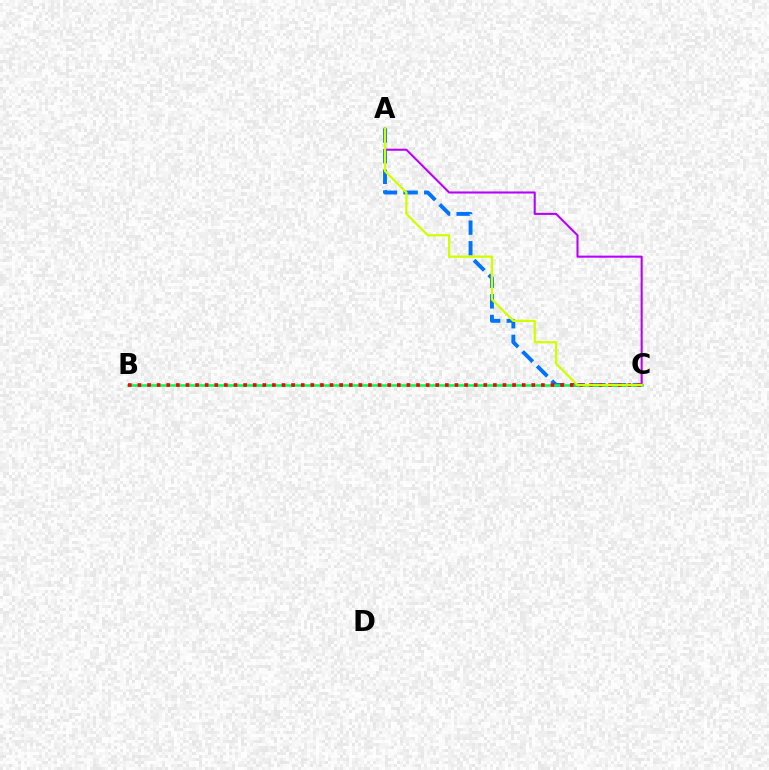{('A', 'C'): [{'color': '#0074ff', 'line_style': 'dashed', 'thickness': 2.8}, {'color': '#b900ff', 'line_style': 'solid', 'thickness': 1.5}, {'color': '#d1ff00', 'line_style': 'solid', 'thickness': 1.65}], ('B', 'C'): [{'color': '#00ff5c', 'line_style': 'solid', 'thickness': 1.85}, {'color': '#ff0000', 'line_style': 'dotted', 'thickness': 2.61}]}